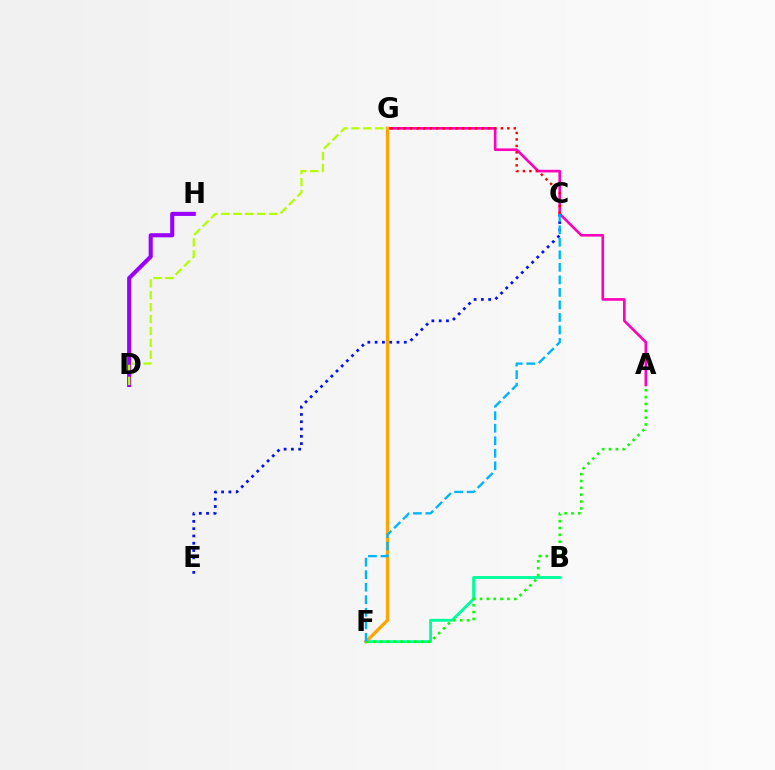{('A', 'G'): [{'color': '#ff00bd', 'line_style': 'solid', 'thickness': 1.9}], ('D', 'H'): [{'color': '#9b00ff', 'line_style': 'solid', 'thickness': 2.95}], ('C', 'E'): [{'color': '#0010ff', 'line_style': 'dotted', 'thickness': 1.98}], ('B', 'F'): [{'color': '#00ff9d', 'line_style': 'solid', 'thickness': 2.08}], ('F', 'G'): [{'color': '#ffa500', 'line_style': 'solid', 'thickness': 2.37}], ('A', 'F'): [{'color': '#08ff00', 'line_style': 'dotted', 'thickness': 1.86}], ('C', 'G'): [{'color': '#ff0000', 'line_style': 'dotted', 'thickness': 1.76}], ('D', 'G'): [{'color': '#b3ff00', 'line_style': 'dashed', 'thickness': 1.62}], ('C', 'F'): [{'color': '#00b5ff', 'line_style': 'dashed', 'thickness': 1.7}]}